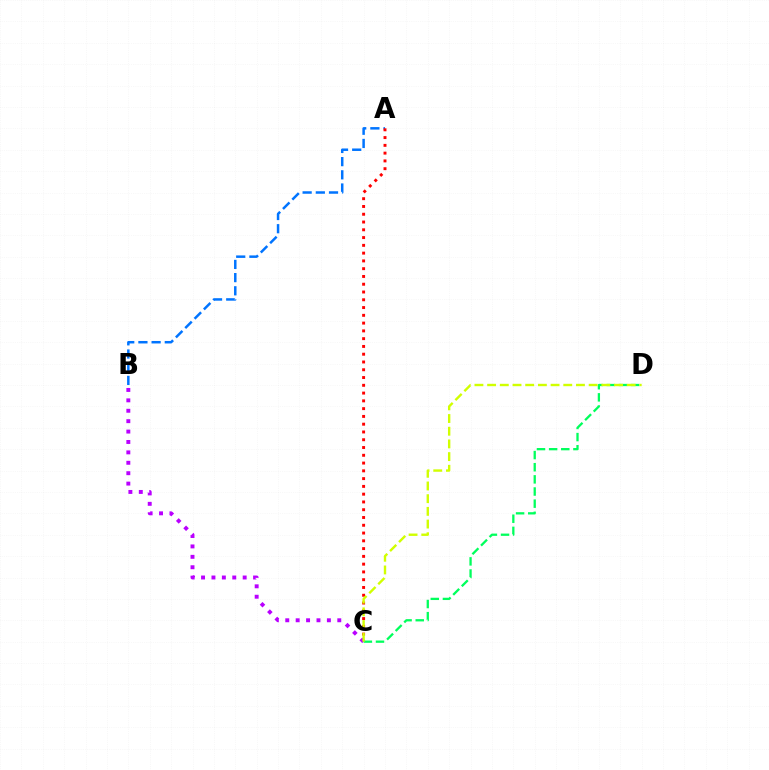{('A', 'B'): [{'color': '#0074ff', 'line_style': 'dashed', 'thickness': 1.79}], ('A', 'C'): [{'color': '#ff0000', 'line_style': 'dotted', 'thickness': 2.11}], ('B', 'C'): [{'color': '#b900ff', 'line_style': 'dotted', 'thickness': 2.83}], ('C', 'D'): [{'color': '#00ff5c', 'line_style': 'dashed', 'thickness': 1.65}, {'color': '#d1ff00', 'line_style': 'dashed', 'thickness': 1.72}]}